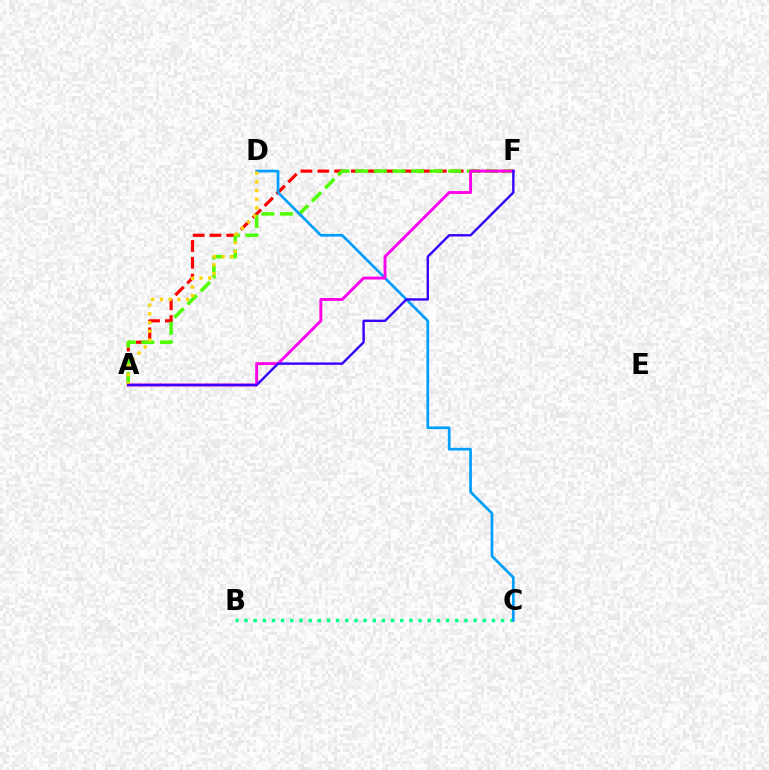{('A', 'F'): [{'color': '#ff0000', 'line_style': 'dashed', 'thickness': 2.28}, {'color': '#4fff00', 'line_style': 'dashed', 'thickness': 2.53}, {'color': '#ff00ed', 'line_style': 'solid', 'thickness': 2.08}, {'color': '#3700ff', 'line_style': 'solid', 'thickness': 1.72}], ('B', 'C'): [{'color': '#00ff86', 'line_style': 'dotted', 'thickness': 2.49}], ('C', 'D'): [{'color': '#009eff', 'line_style': 'solid', 'thickness': 1.94}], ('A', 'D'): [{'color': '#ffd500', 'line_style': 'dotted', 'thickness': 2.37}]}